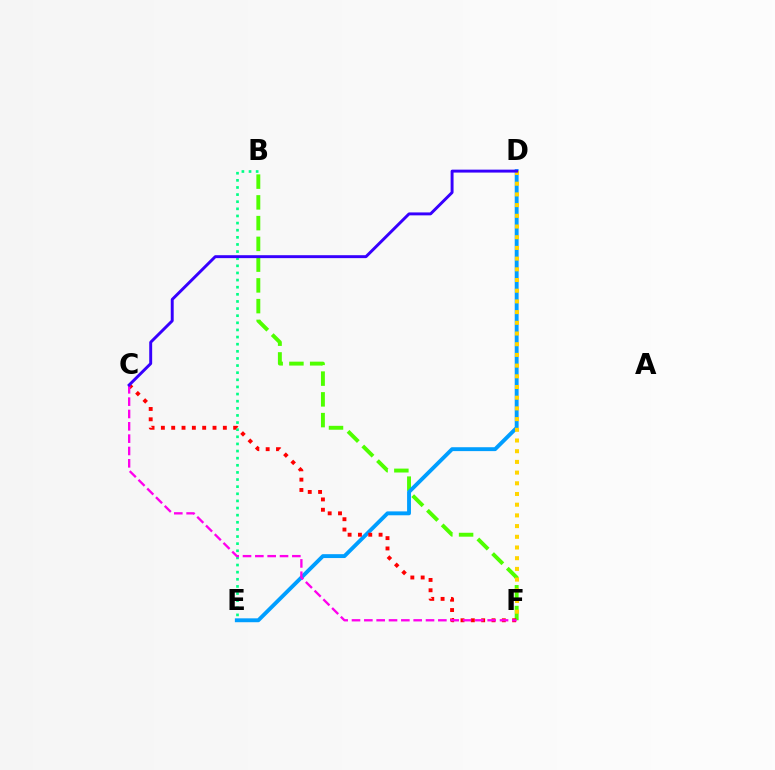{('B', 'E'): [{'color': '#00ff86', 'line_style': 'dotted', 'thickness': 1.94}], ('B', 'F'): [{'color': '#4fff00', 'line_style': 'dashed', 'thickness': 2.82}], ('D', 'E'): [{'color': '#009eff', 'line_style': 'solid', 'thickness': 2.8}], ('C', 'F'): [{'color': '#ff0000', 'line_style': 'dotted', 'thickness': 2.81}, {'color': '#ff00ed', 'line_style': 'dashed', 'thickness': 1.68}], ('D', 'F'): [{'color': '#ffd500', 'line_style': 'dotted', 'thickness': 2.91}], ('C', 'D'): [{'color': '#3700ff', 'line_style': 'solid', 'thickness': 2.11}]}